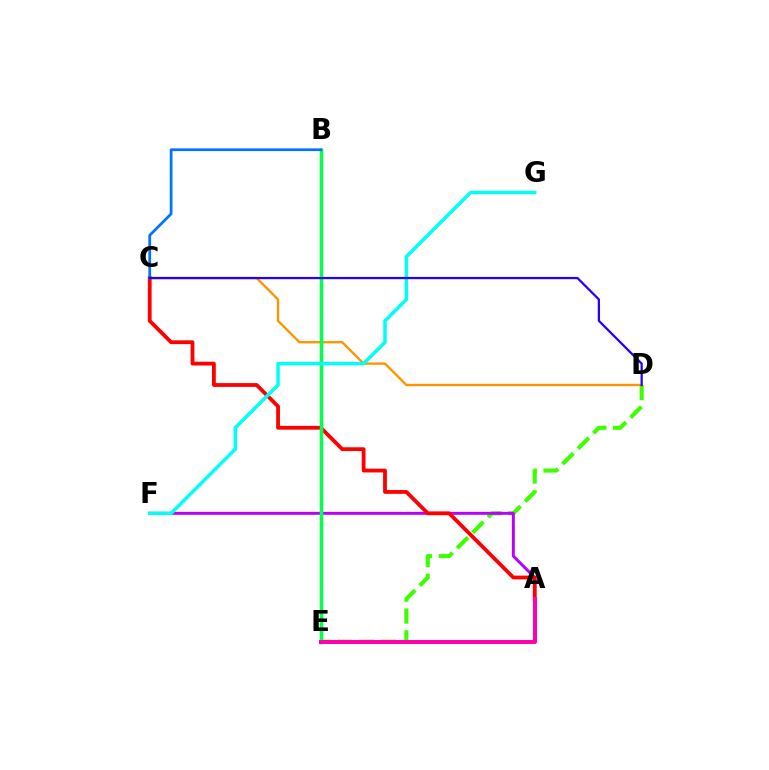{('D', 'E'): [{'color': '#3dff00', 'line_style': 'dashed', 'thickness': 2.96}], ('B', 'E'): [{'color': '#d1ff00', 'line_style': 'solid', 'thickness': 2.45}, {'color': '#00ff5c', 'line_style': 'solid', 'thickness': 2.52}], ('A', 'F'): [{'color': '#b900ff', 'line_style': 'solid', 'thickness': 2.13}], ('C', 'D'): [{'color': '#ff9400', 'line_style': 'solid', 'thickness': 1.71}, {'color': '#2500ff', 'line_style': 'solid', 'thickness': 1.62}], ('A', 'C'): [{'color': '#ff0000', 'line_style': 'solid', 'thickness': 2.74}], ('B', 'C'): [{'color': '#0074ff', 'line_style': 'solid', 'thickness': 1.98}], ('A', 'E'): [{'color': '#ff00ac', 'line_style': 'solid', 'thickness': 2.87}], ('F', 'G'): [{'color': '#00fff6', 'line_style': 'solid', 'thickness': 2.51}]}